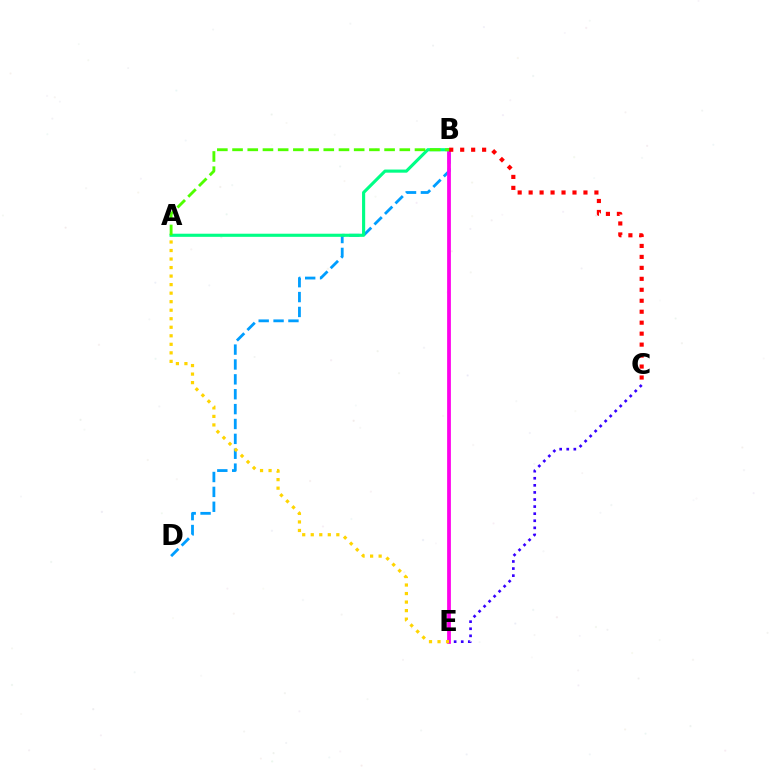{('B', 'D'): [{'color': '#009eff', 'line_style': 'dashed', 'thickness': 2.02}], ('B', 'E'): [{'color': '#ff00ed', 'line_style': 'solid', 'thickness': 2.71}], ('A', 'E'): [{'color': '#ffd500', 'line_style': 'dotted', 'thickness': 2.32}], ('C', 'E'): [{'color': '#3700ff', 'line_style': 'dotted', 'thickness': 1.92}], ('A', 'B'): [{'color': '#00ff86', 'line_style': 'solid', 'thickness': 2.25}, {'color': '#4fff00', 'line_style': 'dashed', 'thickness': 2.07}], ('B', 'C'): [{'color': '#ff0000', 'line_style': 'dotted', 'thickness': 2.98}]}